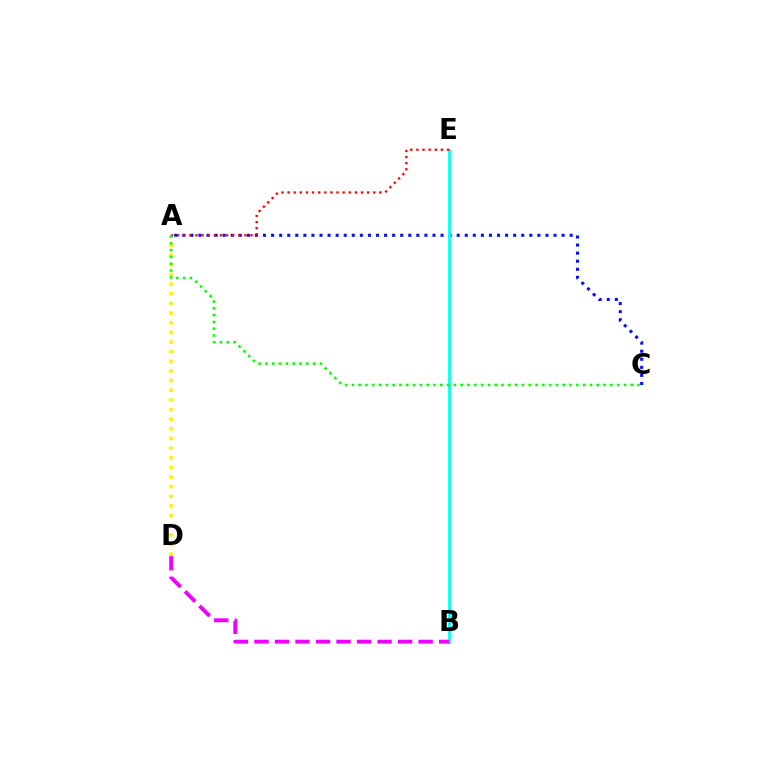{('A', 'C'): [{'color': '#0010ff', 'line_style': 'dotted', 'thickness': 2.19}, {'color': '#08ff00', 'line_style': 'dotted', 'thickness': 1.85}], ('B', 'E'): [{'color': '#00fff6', 'line_style': 'solid', 'thickness': 1.99}], ('B', 'D'): [{'color': '#ee00ff', 'line_style': 'dashed', 'thickness': 2.79}], ('A', 'D'): [{'color': '#fcf500', 'line_style': 'dotted', 'thickness': 2.62}], ('A', 'E'): [{'color': '#ff0000', 'line_style': 'dotted', 'thickness': 1.66}]}